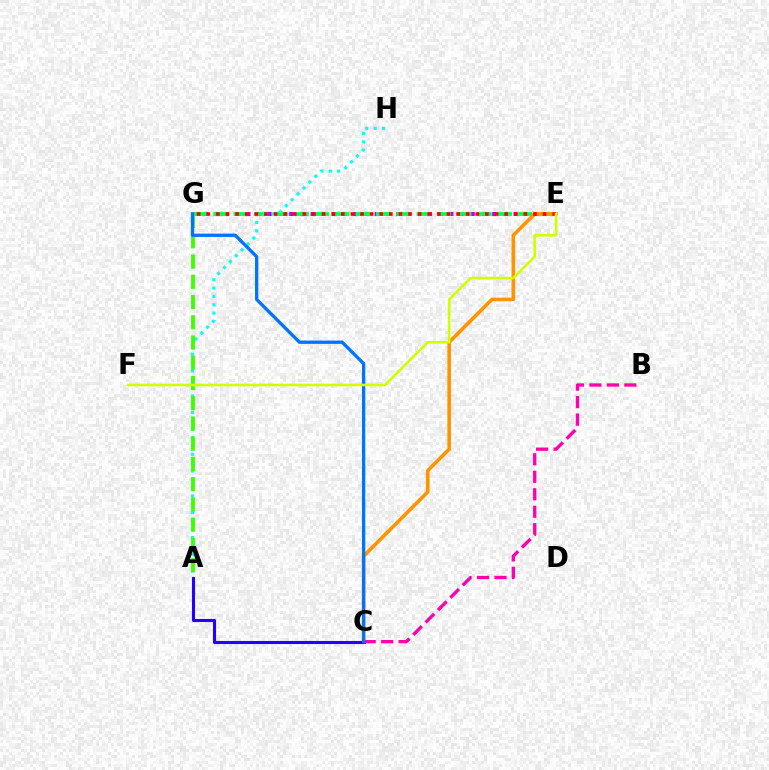{('E', 'G'): [{'color': '#b900ff', 'line_style': 'dotted', 'thickness': 2.9}, {'color': '#00ff5c', 'line_style': 'dashed', 'thickness': 2.76}, {'color': '#ff0000', 'line_style': 'dotted', 'thickness': 2.61}], ('A', 'H'): [{'color': '#00fff6', 'line_style': 'dotted', 'thickness': 2.26}], ('C', 'E'): [{'color': '#ff9400', 'line_style': 'solid', 'thickness': 2.6}], ('A', 'C'): [{'color': '#2500ff', 'line_style': 'solid', 'thickness': 2.22}], ('B', 'C'): [{'color': '#ff00ac', 'line_style': 'dashed', 'thickness': 2.38}], ('A', 'G'): [{'color': '#3dff00', 'line_style': 'dashed', 'thickness': 2.75}], ('C', 'G'): [{'color': '#0074ff', 'line_style': 'solid', 'thickness': 2.37}], ('E', 'F'): [{'color': '#d1ff00', 'line_style': 'solid', 'thickness': 1.89}]}